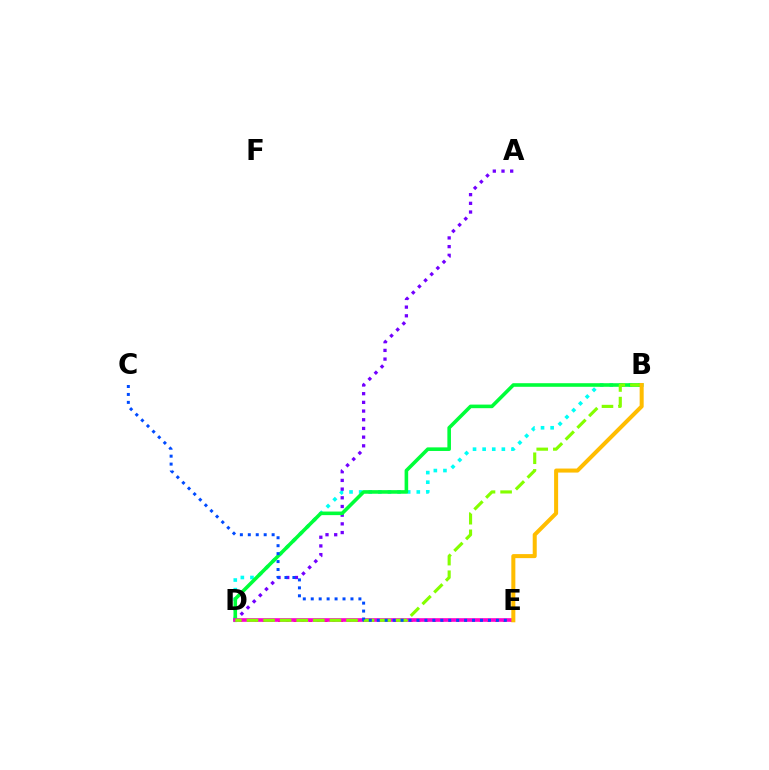{('B', 'D'): [{'color': '#00fff6', 'line_style': 'dotted', 'thickness': 2.61}, {'color': '#00ff39', 'line_style': 'solid', 'thickness': 2.59}, {'color': '#84ff00', 'line_style': 'dashed', 'thickness': 2.25}], ('A', 'D'): [{'color': '#7200ff', 'line_style': 'dotted', 'thickness': 2.36}], ('D', 'E'): [{'color': '#ff0000', 'line_style': 'dotted', 'thickness': 2.11}, {'color': '#ff00cf', 'line_style': 'solid', 'thickness': 2.63}], ('C', 'E'): [{'color': '#004bff', 'line_style': 'dotted', 'thickness': 2.16}], ('B', 'E'): [{'color': '#ffbd00', 'line_style': 'solid', 'thickness': 2.9}]}